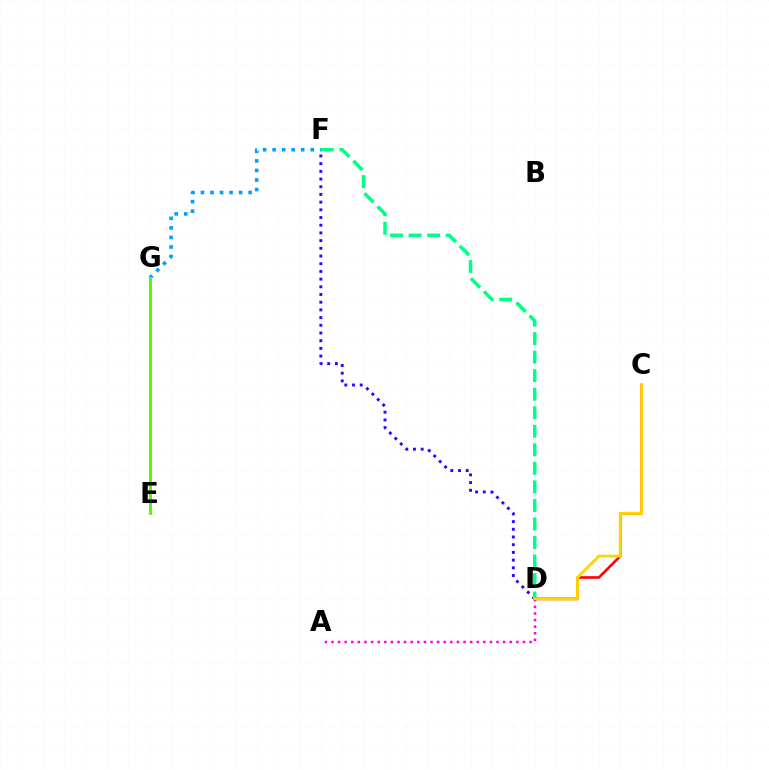{('C', 'D'): [{'color': '#ff0000', 'line_style': 'solid', 'thickness': 1.87}, {'color': '#ffd500', 'line_style': 'solid', 'thickness': 2.06}], ('D', 'F'): [{'color': '#3700ff', 'line_style': 'dotted', 'thickness': 2.09}, {'color': '#00ff86', 'line_style': 'dashed', 'thickness': 2.52}], ('A', 'D'): [{'color': '#ff00ed', 'line_style': 'dotted', 'thickness': 1.79}], ('F', 'G'): [{'color': '#009eff', 'line_style': 'dotted', 'thickness': 2.59}], ('E', 'G'): [{'color': '#4fff00', 'line_style': 'solid', 'thickness': 2.16}]}